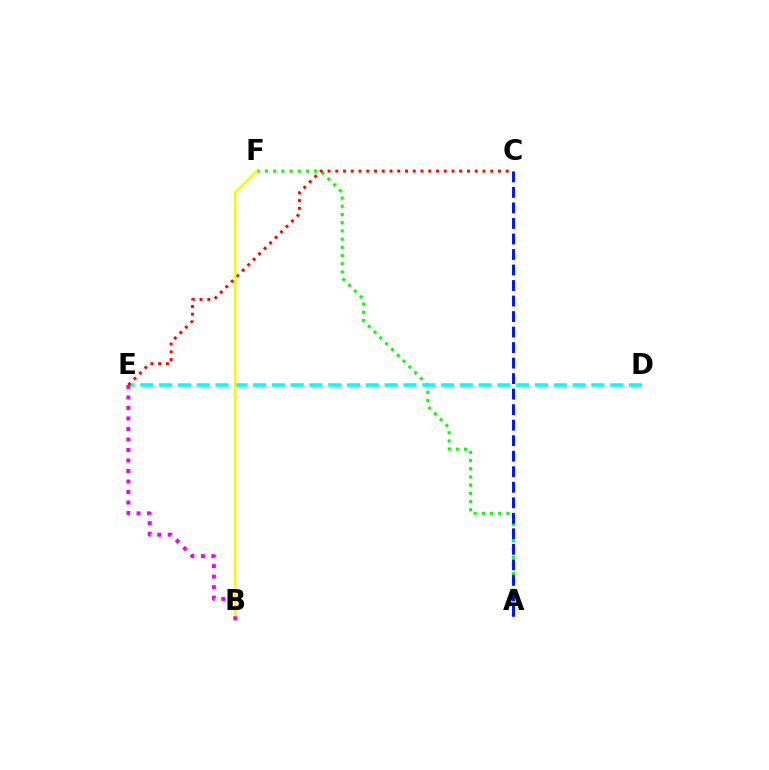{('A', 'F'): [{'color': '#08ff00', 'line_style': 'dotted', 'thickness': 2.23}], ('A', 'C'): [{'color': '#0010ff', 'line_style': 'dashed', 'thickness': 2.11}], ('D', 'E'): [{'color': '#00fff6', 'line_style': 'dashed', 'thickness': 2.55}], ('C', 'E'): [{'color': '#ff0000', 'line_style': 'dotted', 'thickness': 2.11}], ('B', 'F'): [{'color': '#fcf500', 'line_style': 'solid', 'thickness': 1.65}], ('B', 'E'): [{'color': '#ee00ff', 'line_style': 'dotted', 'thickness': 2.86}]}